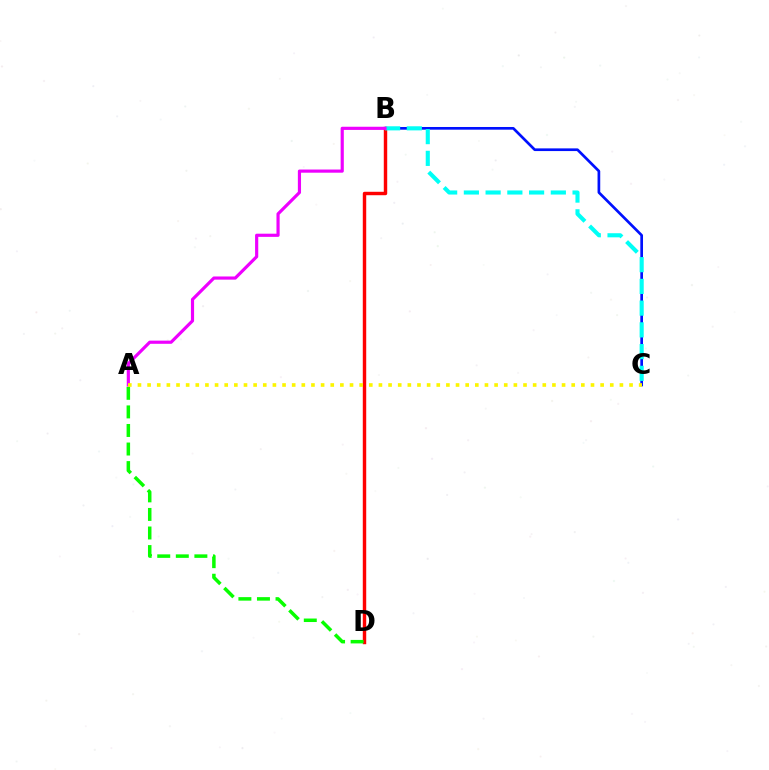{('B', 'C'): [{'color': '#0010ff', 'line_style': 'solid', 'thickness': 1.94}, {'color': '#00fff6', 'line_style': 'dashed', 'thickness': 2.95}], ('B', 'D'): [{'color': '#ff0000', 'line_style': 'solid', 'thickness': 2.47}], ('A', 'D'): [{'color': '#08ff00', 'line_style': 'dashed', 'thickness': 2.52}], ('A', 'B'): [{'color': '#ee00ff', 'line_style': 'solid', 'thickness': 2.28}], ('A', 'C'): [{'color': '#fcf500', 'line_style': 'dotted', 'thickness': 2.62}]}